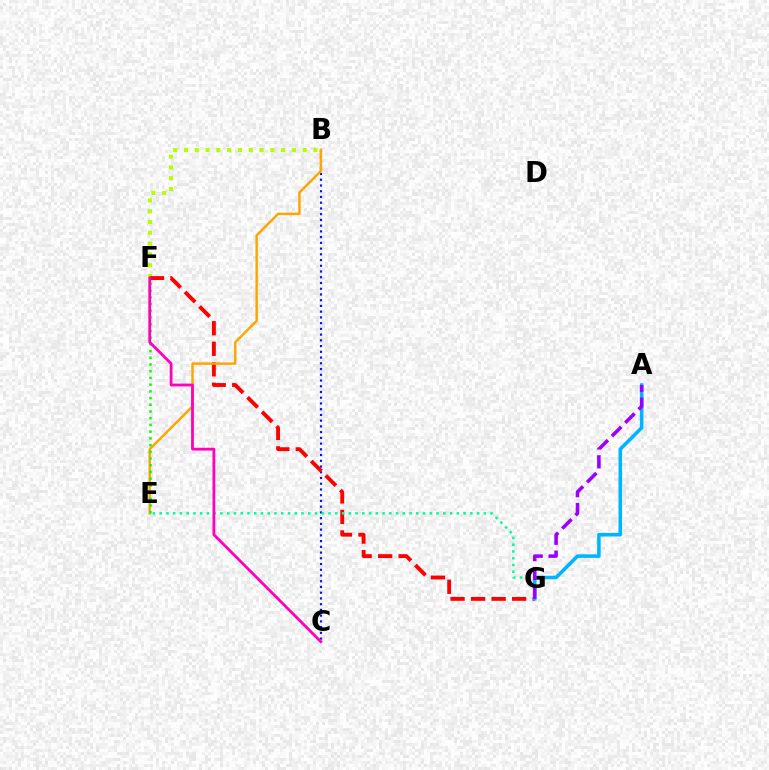{('B', 'C'): [{'color': '#0010ff', 'line_style': 'dotted', 'thickness': 1.56}], ('B', 'F'): [{'color': '#b3ff00', 'line_style': 'dotted', 'thickness': 2.93}], ('F', 'G'): [{'color': '#ff0000', 'line_style': 'dashed', 'thickness': 2.79}], ('E', 'G'): [{'color': '#00ff9d', 'line_style': 'dotted', 'thickness': 1.84}], ('B', 'E'): [{'color': '#ffa500', 'line_style': 'solid', 'thickness': 1.76}], ('A', 'G'): [{'color': '#00b5ff', 'line_style': 'solid', 'thickness': 2.56}, {'color': '#9b00ff', 'line_style': 'dashed', 'thickness': 2.56}], ('E', 'F'): [{'color': '#08ff00', 'line_style': 'dotted', 'thickness': 1.82}], ('C', 'F'): [{'color': '#ff00bd', 'line_style': 'solid', 'thickness': 2.02}]}